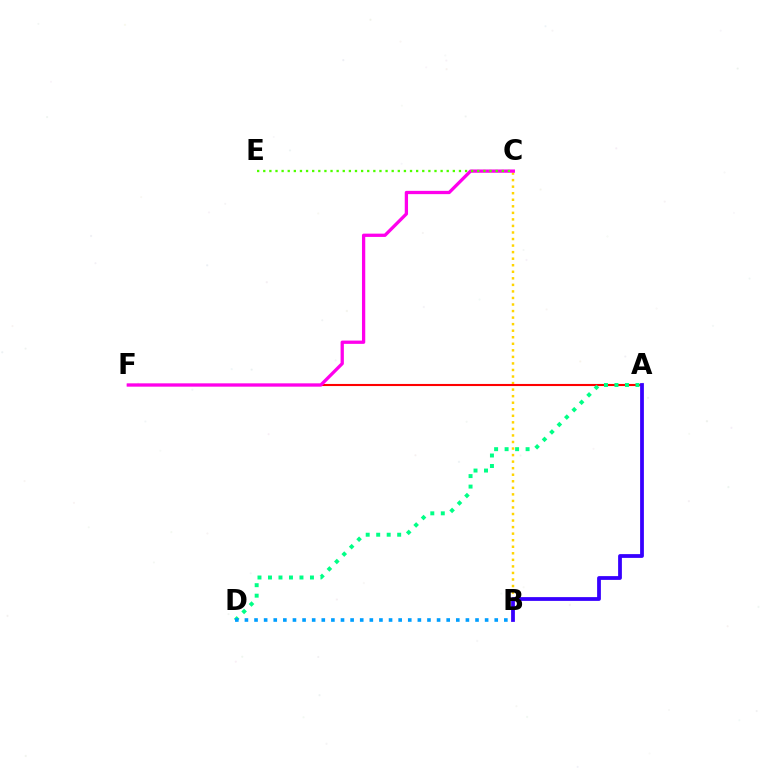{('B', 'C'): [{'color': '#ffd500', 'line_style': 'dotted', 'thickness': 1.78}], ('A', 'F'): [{'color': '#ff0000', 'line_style': 'solid', 'thickness': 1.51}], ('A', 'B'): [{'color': '#3700ff', 'line_style': 'solid', 'thickness': 2.72}], ('A', 'D'): [{'color': '#00ff86', 'line_style': 'dotted', 'thickness': 2.85}], ('B', 'D'): [{'color': '#009eff', 'line_style': 'dotted', 'thickness': 2.61}], ('C', 'F'): [{'color': '#ff00ed', 'line_style': 'solid', 'thickness': 2.36}], ('C', 'E'): [{'color': '#4fff00', 'line_style': 'dotted', 'thickness': 1.66}]}